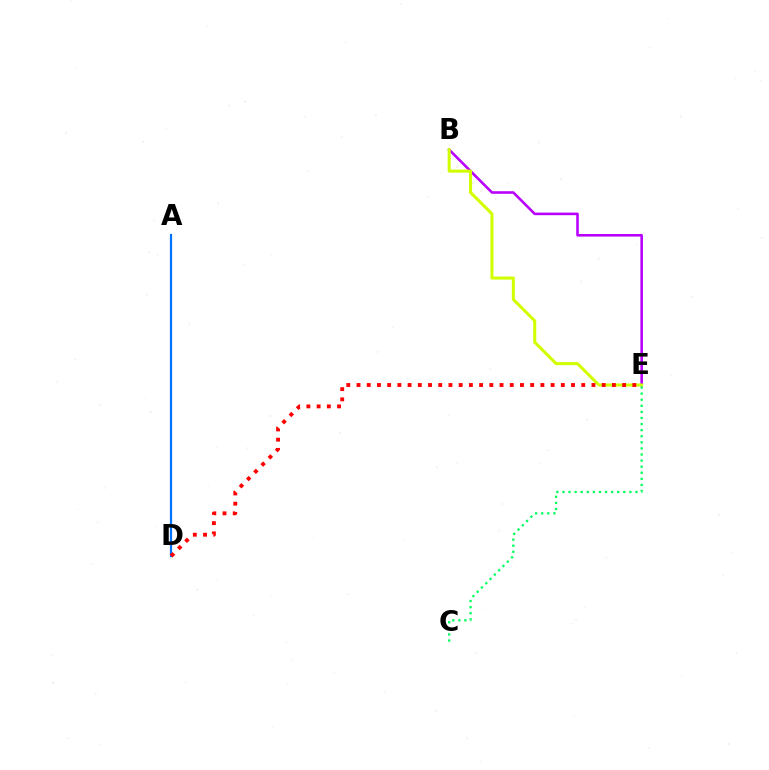{('B', 'E'): [{'color': '#b900ff', 'line_style': 'solid', 'thickness': 1.86}, {'color': '#d1ff00', 'line_style': 'solid', 'thickness': 2.19}], ('C', 'E'): [{'color': '#00ff5c', 'line_style': 'dotted', 'thickness': 1.65}], ('A', 'D'): [{'color': '#0074ff', 'line_style': 'solid', 'thickness': 1.6}], ('D', 'E'): [{'color': '#ff0000', 'line_style': 'dotted', 'thickness': 2.78}]}